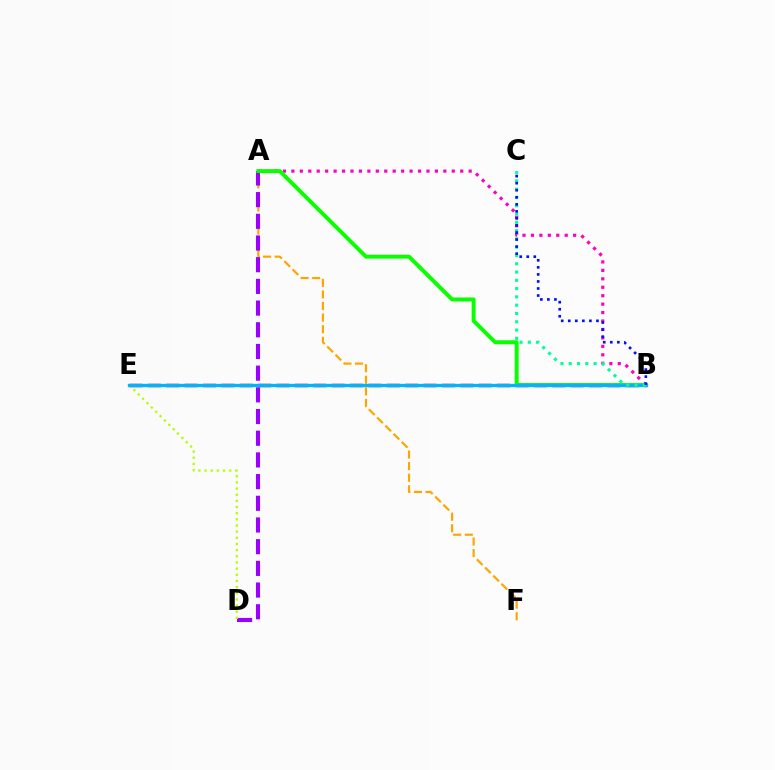{('A', 'B'): [{'color': '#ff00bd', 'line_style': 'dotted', 'thickness': 2.29}, {'color': '#08ff00', 'line_style': 'solid', 'thickness': 2.83}], ('A', 'F'): [{'color': '#ffa500', 'line_style': 'dashed', 'thickness': 1.57}], ('A', 'D'): [{'color': '#9b00ff', 'line_style': 'dashed', 'thickness': 2.95}], ('D', 'E'): [{'color': '#b3ff00', 'line_style': 'dotted', 'thickness': 1.67}], ('B', 'E'): [{'color': '#ff0000', 'line_style': 'dashed', 'thickness': 2.5}, {'color': '#00b5ff', 'line_style': 'solid', 'thickness': 2.4}], ('B', 'C'): [{'color': '#00ff9d', 'line_style': 'dotted', 'thickness': 2.25}, {'color': '#0010ff', 'line_style': 'dotted', 'thickness': 1.91}]}